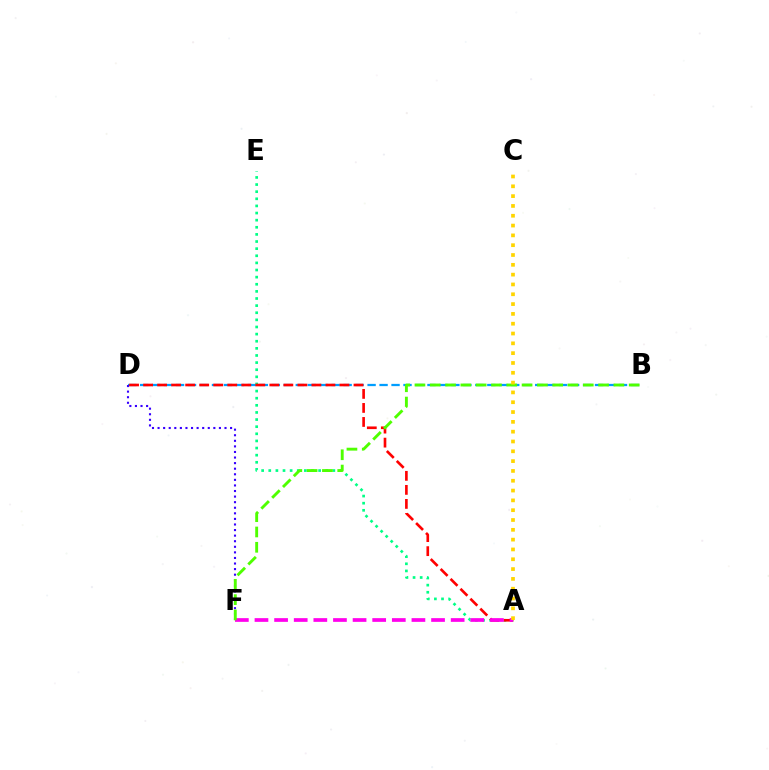{('B', 'D'): [{'color': '#009eff', 'line_style': 'dashed', 'thickness': 1.63}], ('A', 'E'): [{'color': '#00ff86', 'line_style': 'dotted', 'thickness': 1.93}], ('D', 'F'): [{'color': '#3700ff', 'line_style': 'dotted', 'thickness': 1.52}], ('A', 'D'): [{'color': '#ff0000', 'line_style': 'dashed', 'thickness': 1.91}], ('A', 'F'): [{'color': '#ff00ed', 'line_style': 'dashed', 'thickness': 2.67}], ('B', 'F'): [{'color': '#4fff00', 'line_style': 'dashed', 'thickness': 2.08}], ('A', 'C'): [{'color': '#ffd500', 'line_style': 'dotted', 'thickness': 2.67}]}